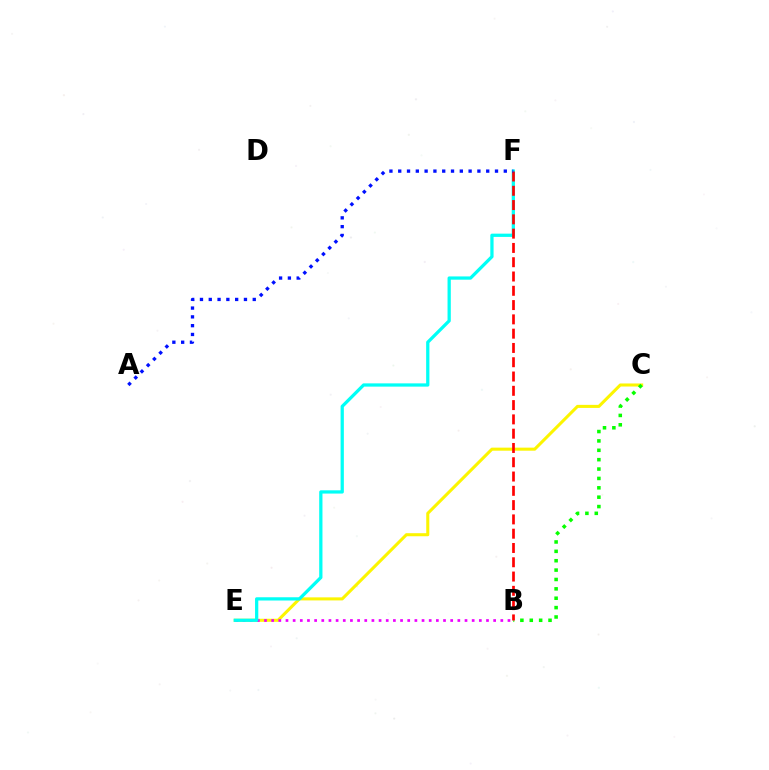{('C', 'E'): [{'color': '#fcf500', 'line_style': 'solid', 'thickness': 2.2}], ('B', 'E'): [{'color': '#ee00ff', 'line_style': 'dotted', 'thickness': 1.95}], ('B', 'C'): [{'color': '#08ff00', 'line_style': 'dotted', 'thickness': 2.55}], ('E', 'F'): [{'color': '#00fff6', 'line_style': 'solid', 'thickness': 2.34}], ('B', 'F'): [{'color': '#ff0000', 'line_style': 'dashed', 'thickness': 1.94}], ('A', 'F'): [{'color': '#0010ff', 'line_style': 'dotted', 'thickness': 2.39}]}